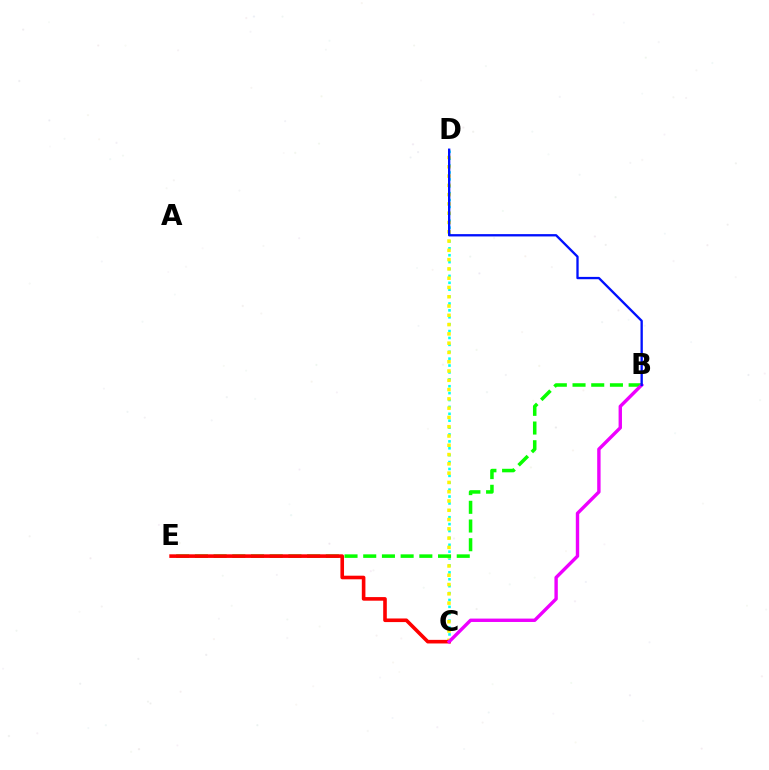{('C', 'D'): [{'color': '#00fff6', 'line_style': 'dotted', 'thickness': 1.87}, {'color': '#fcf500', 'line_style': 'dotted', 'thickness': 2.52}], ('B', 'E'): [{'color': '#08ff00', 'line_style': 'dashed', 'thickness': 2.54}], ('C', 'E'): [{'color': '#ff0000', 'line_style': 'solid', 'thickness': 2.6}], ('B', 'C'): [{'color': '#ee00ff', 'line_style': 'solid', 'thickness': 2.44}], ('B', 'D'): [{'color': '#0010ff', 'line_style': 'solid', 'thickness': 1.67}]}